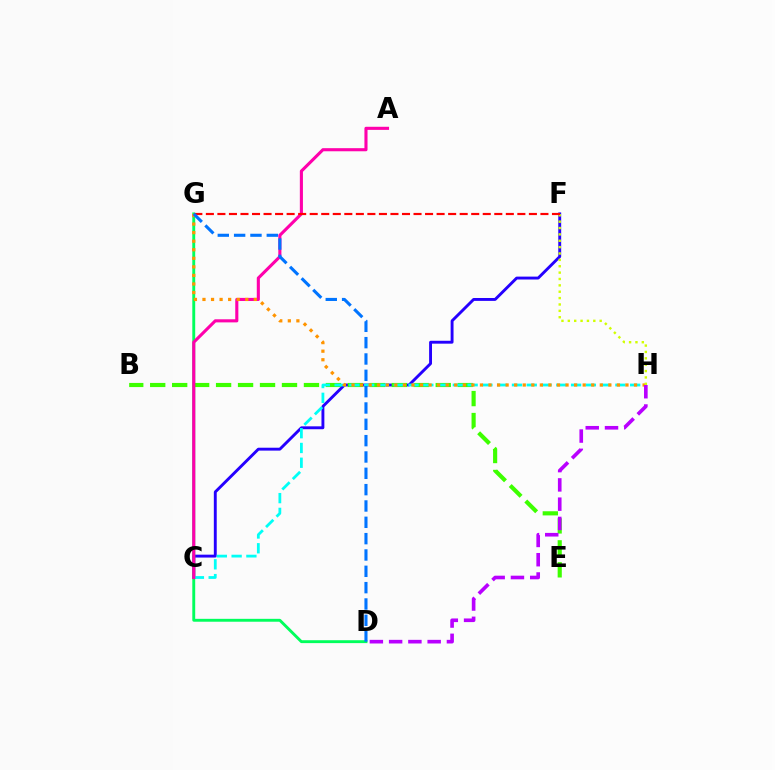{('C', 'F'): [{'color': '#2500ff', 'line_style': 'solid', 'thickness': 2.08}], ('D', 'G'): [{'color': '#00ff5c', 'line_style': 'solid', 'thickness': 2.08}, {'color': '#0074ff', 'line_style': 'dashed', 'thickness': 2.22}], ('B', 'E'): [{'color': '#3dff00', 'line_style': 'dashed', 'thickness': 2.98}], ('C', 'H'): [{'color': '#00fff6', 'line_style': 'dashed', 'thickness': 2.01}], ('A', 'C'): [{'color': '#ff00ac', 'line_style': 'solid', 'thickness': 2.23}], ('G', 'H'): [{'color': '#ff9400', 'line_style': 'dotted', 'thickness': 2.33}], ('D', 'H'): [{'color': '#b900ff', 'line_style': 'dashed', 'thickness': 2.62}], ('F', 'H'): [{'color': '#d1ff00', 'line_style': 'dotted', 'thickness': 1.73}], ('F', 'G'): [{'color': '#ff0000', 'line_style': 'dashed', 'thickness': 1.57}]}